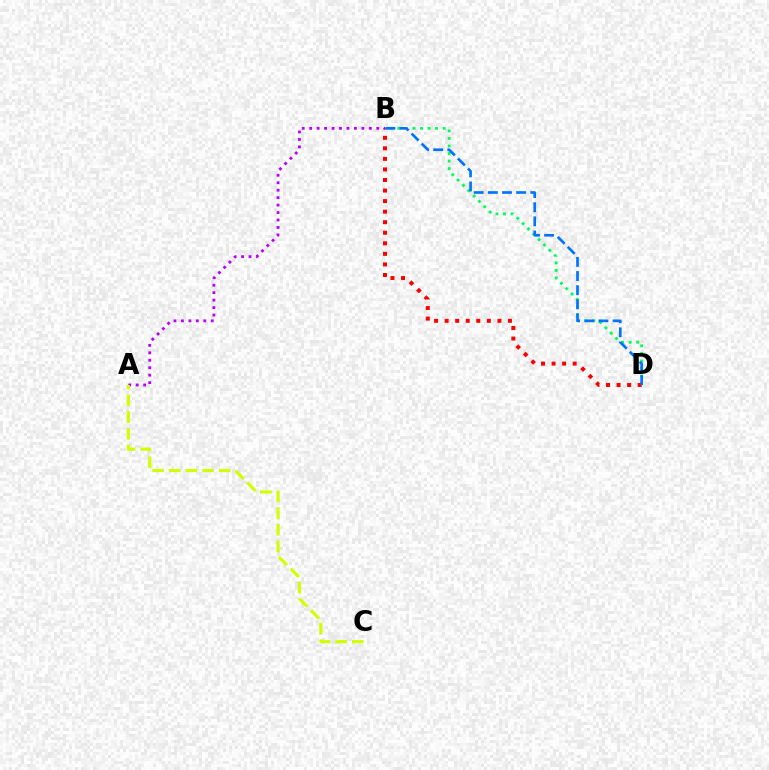{('B', 'D'): [{'color': '#00ff5c', 'line_style': 'dotted', 'thickness': 2.05}, {'color': '#ff0000', 'line_style': 'dotted', 'thickness': 2.87}, {'color': '#0074ff', 'line_style': 'dashed', 'thickness': 1.92}], ('A', 'B'): [{'color': '#b900ff', 'line_style': 'dotted', 'thickness': 2.02}], ('A', 'C'): [{'color': '#d1ff00', 'line_style': 'dashed', 'thickness': 2.26}]}